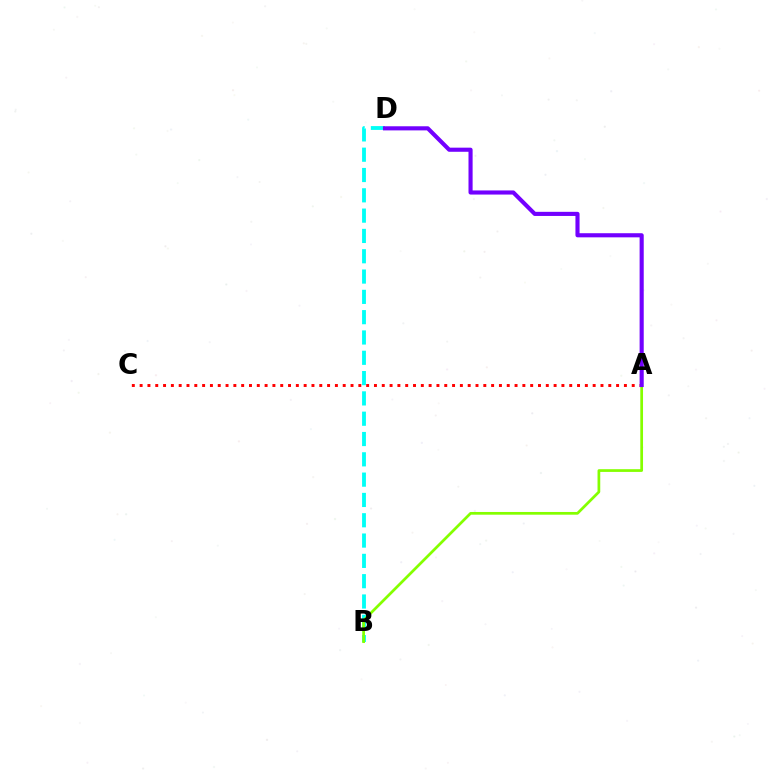{('B', 'D'): [{'color': '#00fff6', 'line_style': 'dashed', 'thickness': 2.76}], ('A', 'B'): [{'color': '#84ff00', 'line_style': 'solid', 'thickness': 1.96}], ('A', 'C'): [{'color': '#ff0000', 'line_style': 'dotted', 'thickness': 2.12}], ('A', 'D'): [{'color': '#7200ff', 'line_style': 'solid', 'thickness': 2.96}]}